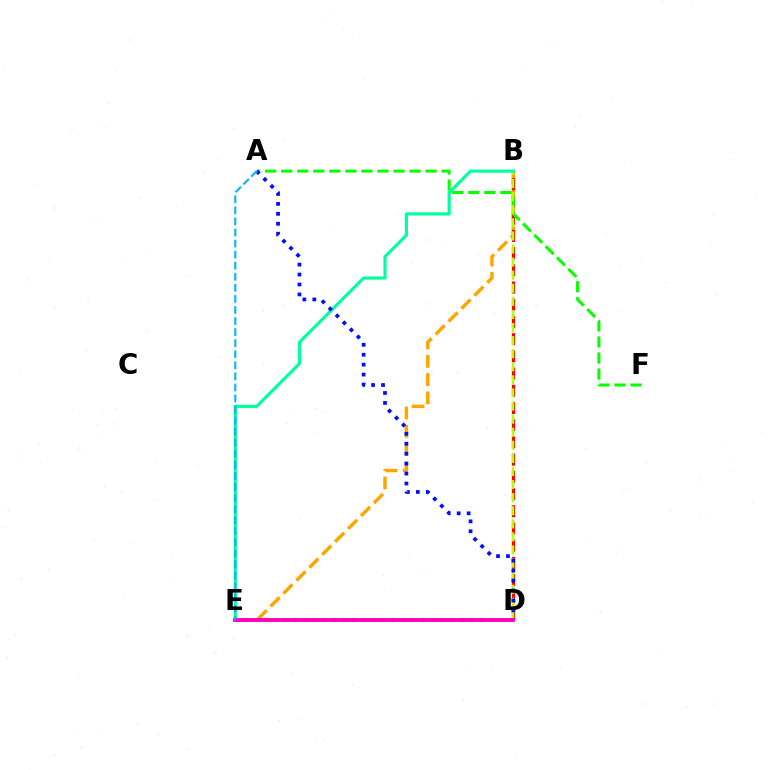{('B', 'E'): [{'color': '#ffa500', 'line_style': 'dashed', 'thickness': 2.48}, {'color': '#00ff9d', 'line_style': 'solid', 'thickness': 2.26}], ('B', 'D'): [{'color': '#ff0000', 'line_style': 'dashed', 'thickness': 2.34}, {'color': '#b3ff00', 'line_style': 'dashed', 'thickness': 1.78}], ('A', 'F'): [{'color': '#08ff00', 'line_style': 'dashed', 'thickness': 2.18}], ('A', 'D'): [{'color': '#0010ff', 'line_style': 'dotted', 'thickness': 2.7}], ('D', 'E'): [{'color': '#9b00ff', 'line_style': 'dotted', 'thickness': 2.67}, {'color': '#ff00bd', 'line_style': 'solid', 'thickness': 2.76}], ('A', 'E'): [{'color': '#00b5ff', 'line_style': 'dashed', 'thickness': 1.5}]}